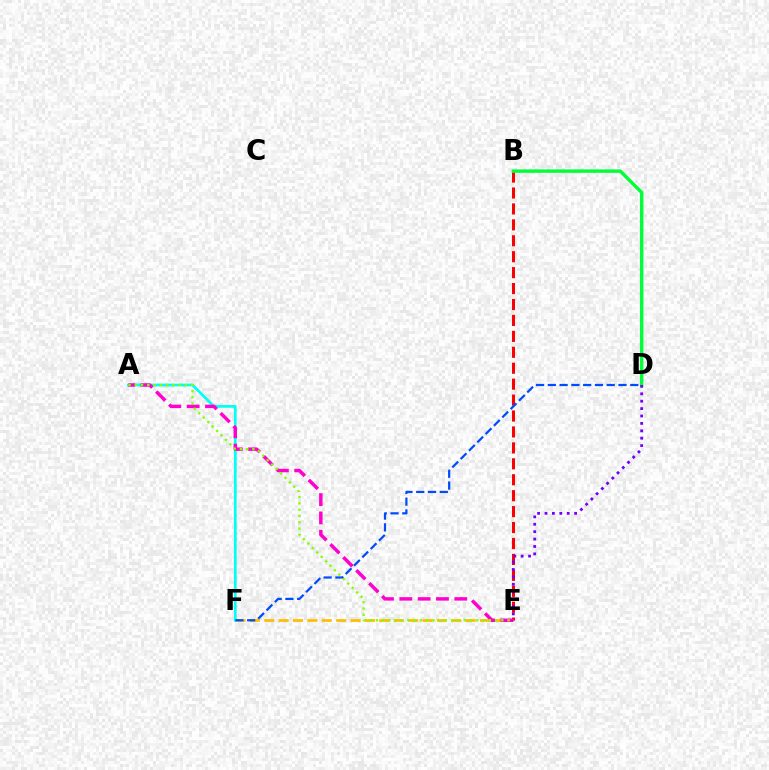{('B', 'E'): [{'color': '#ff0000', 'line_style': 'dashed', 'thickness': 2.16}], ('E', 'F'): [{'color': '#ffbd00', 'line_style': 'dashed', 'thickness': 1.95}], ('A', 'F'): [{'color': '#00fff6', 'line_style': 'solid', 'thickness': 1.96}], ('A', 'E'): [{'color': '#ff00cf', 'line_style': 'dashed', 'thickness': 2.49}, {'color': '#84ff00', 'line_style': 'dotted', 'thickness': 1.7}], ('B', 'D'): [{'color': '#00ff39', 'line_style': 'solid', 'thickness': 2.47}], ('D', 'E'): [{'color': '#7200ff', 'line_style': 'dotted', 'thickness': 2.01}], ('D', 'F'): [{'color': '#004bff', 'line_style': 'dashed', 'thickness': 1.6}]}